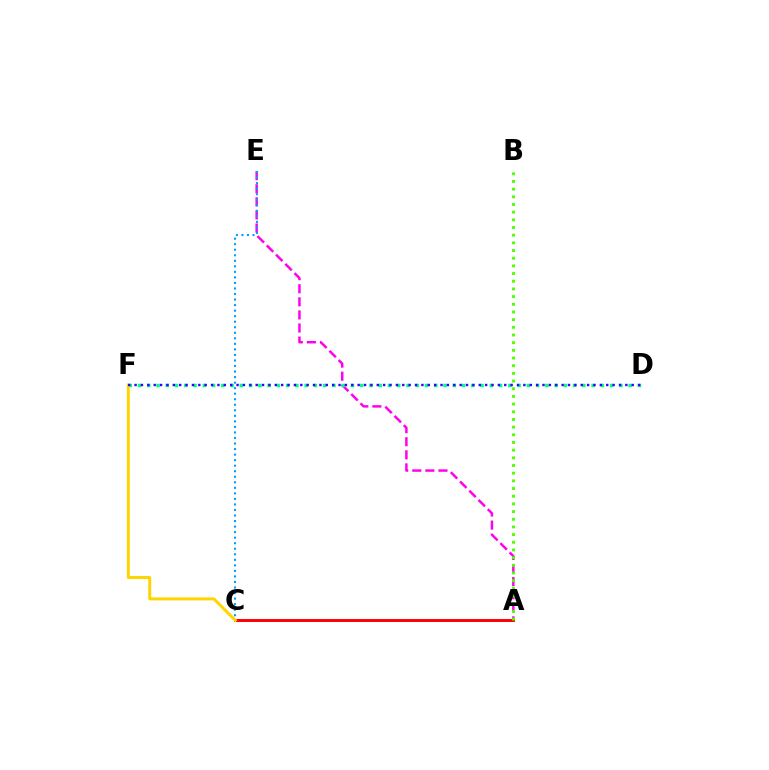{('A', 'E'): [{'color': '#ff00ed', 'line_style': 'dashed', 'thickness': 1.78}], ('A', 'C'): [{'color': '#ff0000', 'line_style': 'solid', 'thickness': 2.12}], ('C', 'E'): [{'color': '#009eff', 'line_style': 'dotted', 'thickness': 1.5}], ('D', 'F'): [{'color': '#00ff86', 'line_style': 'dotted', 'thickness': 2.52}, {'color': '#3700ff', 'line_style': 'dotted', 'thickness': 1.73}], ('C', 'F'): [{'color': '#ffd500', 'line_style': 'solid', 'thickness': 2.16}], ('A', 'B'): [{'color': '#4fff00', 'line_style': 'dotted', 'thickness': 2.09}]}